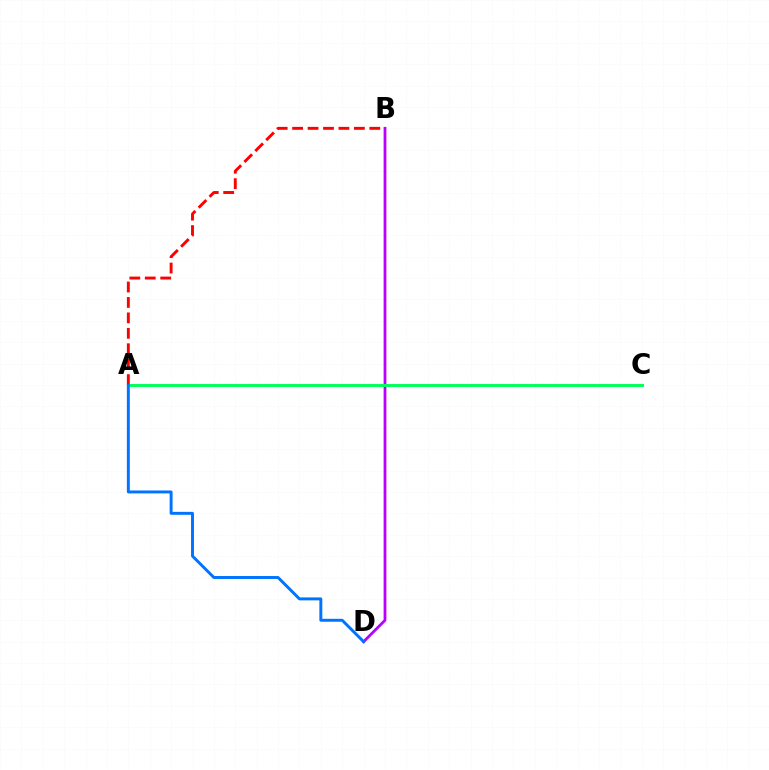{('A', 'C'): [{'color': '#d1ff00', 'line_style': 'dotted', 'thickness': 1.57}, {'color': '#00ff5c', 'line_style': 'solid', 'thickness': 2.11}], ('A', 'B'): [{'color': '#ff0000', 'line_style': 'dashed', 'thickness': 2.1}], ('B', 'D'): [{'color': '#b900ff', 'line_style': 'solid', 'thickness': 2.0}], ('A', 'D'): [{'color': '#0074ff', 'line_style': 'solid', 'thickness': 2.12}]}